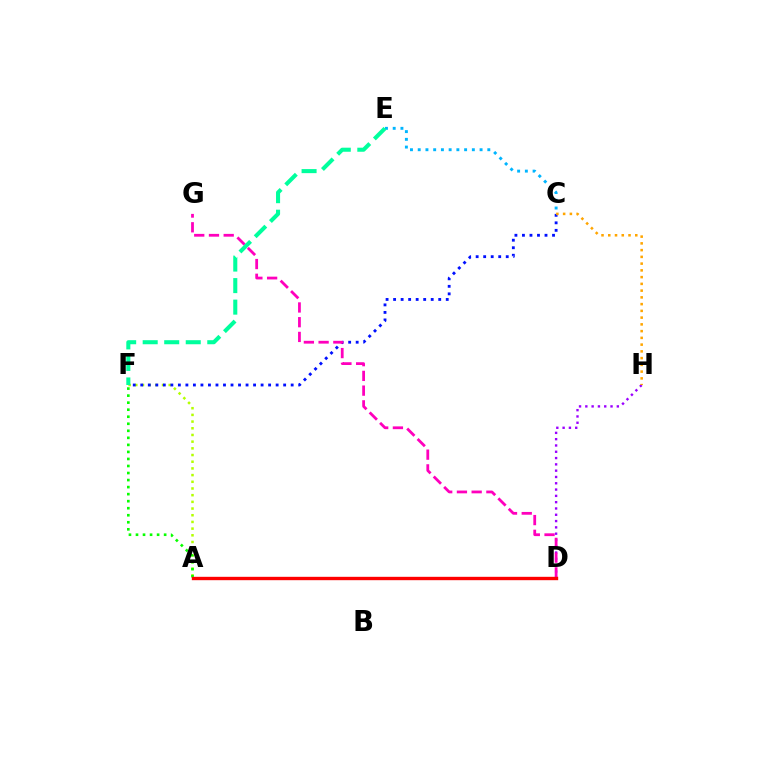{('D', 'H'): [{'color': '#9b00ff', 'line_style': 'dotted', 'thickness': 1.71}], ('A', 'F'): [{'color': '#b3ff00', 'line_style': 'dotted', 'thickness': 1.82}, {'color': '#08ff00', 'line_style': 'dotted', 'thickness': 1.91}], ('C', 'E'): [{'color': '#00b5ff', 'line_style': 'dotted', 'thickness': 2.1}], ('C', 'F'): [{'color': '#0010ff', 'line_style': 'dotted', 'thickness': 2.04}], ('D', 'G'): [{'color': '#ff00bd', 'line_style': 'dashed', 'thickness': 2.0}], ('E', 'F'): [{'color': '#00ff9d', 'line_style': 'dashed', 'thickness': 2.92}], ('C', 'H'): [{'color': '#ffa500', 'line_style': 'dotted', 'thickness': 1.83}], ('A', 'D'): [{'color': '#ff0000', 'line_style': 'solid', 'thickness': 2.42}]}